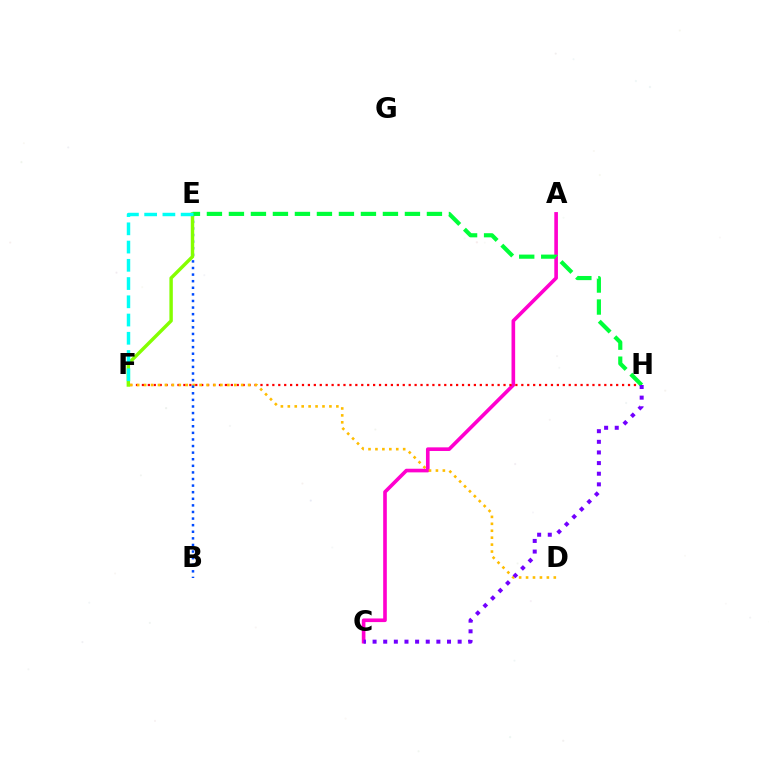{('A', 'C'): [{'color': '#ff00cf', 'line_style': 'solid', 'thickness': 2.62}], ('F', 'H'): [{'color': '#ff0000', 'line_style': 'dotted', 'thickness': 1.61}], ('D', 'F'): [{'color': '#ffbd00', 'line_style': 'dotted', 'thickness': 1.88}], ('B', 'E'): [{'color': '#004bff', 'line_style': 'dotted', 'thickness': 1.79}], ('E', 'F'): [{'color': '#84ff00', 'line_style': 'solid', 'thickness': 2.47}, {'color': '#00fff6', 'line_style': 'dashed', 'thickness': 2.48}], ('E', 'H'): [{'color': '#00ff39', 'line_style': 'dashed', 'thickness': 2.99}], ('C', 'H'): [{'color': '#7200ff', 'line_style': 'dotted', 'thickness': 2.89}]}